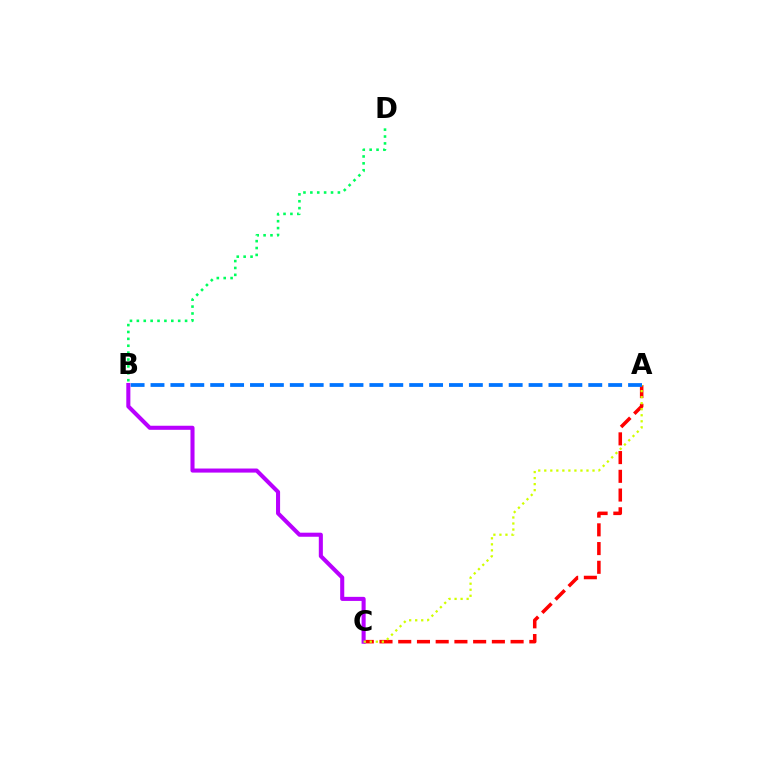{('A', 'C'): [{'color': '#ff0000', 'line_style': 'dashed', 'thickness': 2.54}, {'color': '#d1ff00', 'line_style': 'dotted', 'thickness': 1.64}], ('B', 'C'): [{'color': '#b900ff', 'line_style': 'solid', 'thickness': 2.93}], ('B', 'D'): [{'color': '#00ff5c', 'line_style': 'dotted', 'thickness': 1.87}], ('A', 'B'): [{'color': '#0074ff', 'line_style': 'dashed', 'thickness': 2.7}]}